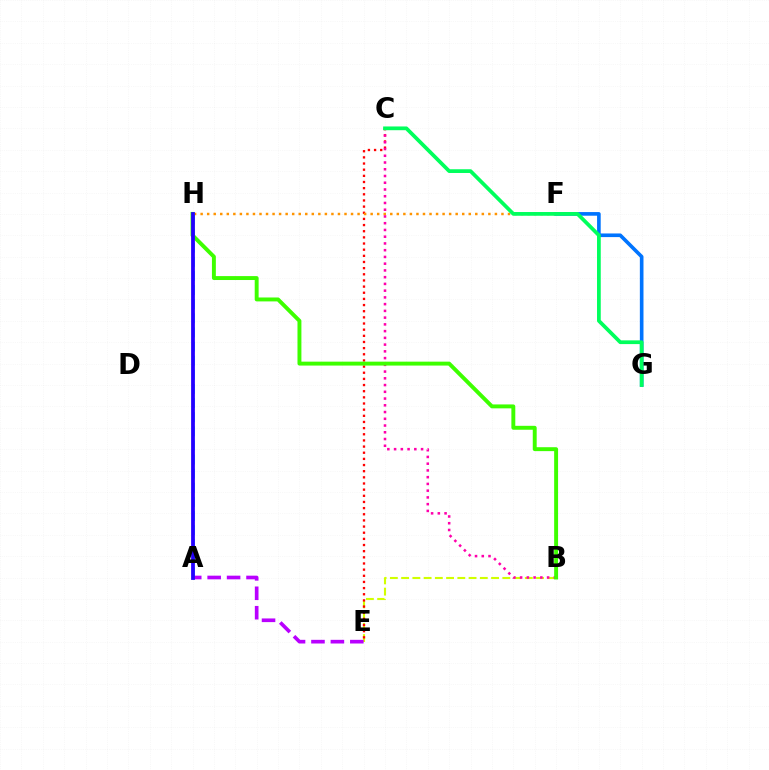{('B', 'E'): [{'color': '#d1ff00', 'line_style': 'dashed', 'thickness': 1.53}], ('C', 'E'): [{'color': '#ff0000', 'line_style': 'dotted', 'thickness': 1.67}], ('F', 'G'): [{'color': '#0074ff', 'line_style': 'solid', 'thickness': 2.62}], ('F', 'H'): [{'color': '#ff9400', 'line_style': 'dotted', 'thickness': 1.78}], ('A', 'H'): [{'color': '#00fff6', 'line_style': 'dashed', 'thickness': 1.92}, {'color': '#2500ff', 'line_style': 'solid', 'thickness': 2.72}], ('A', 'E'): [{'color': '#b900ff', 'line_style': 'dashed', 'thickness': 2.64}], ('B', 'C'): [{'color': '#ff00ac', 'line_style': 'dotted', 'thickness': 1.83}], ('C', 'G'): [{'color': '#00ff5c', 'line_style': 'solid', 'thickness': 2.69}], ('B', 'H'): [{'color': '#3dff00', 'line_style': 'solid', 'thickness': 2.82}]}